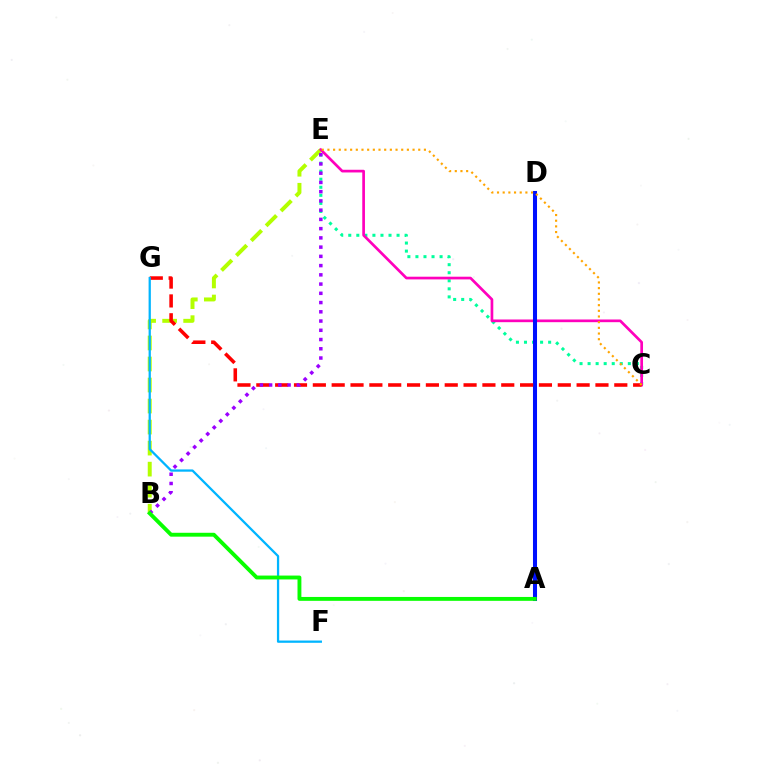{('C', 'E'): [{'color': '#00ff9d', 'line_style': 'dotted', 'thickness': 2.19}, {'color': '#ff00bd', 'line_style': 'solid', 'thickness': 1.94}, {'color': '#ffa500', 'line_style': 'dotted', 'thickness': 1.54}], ('B', 'E'): [{'color': '#b3ff00', 'line_style': 'dashed', 'thickness': 2.86}, {'color': '#9b00ff', 'line_style': 'dotted', 'thickness': 2.51}], ('A', 'D'): [{'color': '#0010ff', 'line_style': 'solid', 'thickness': 2.91}], ('C', 'G'): [{'color': '#ff0000', 'line_style': 'dashed', 'thickness': 2.56}], ('F', 'G'): [{'color': '#00b5ff', 'line_style': 'solid', 'thickness': 1.63}], ('A', 'B'): [{'color': '#08ff00', 'line_style': 'solid', 'thickness': 2.79}]}